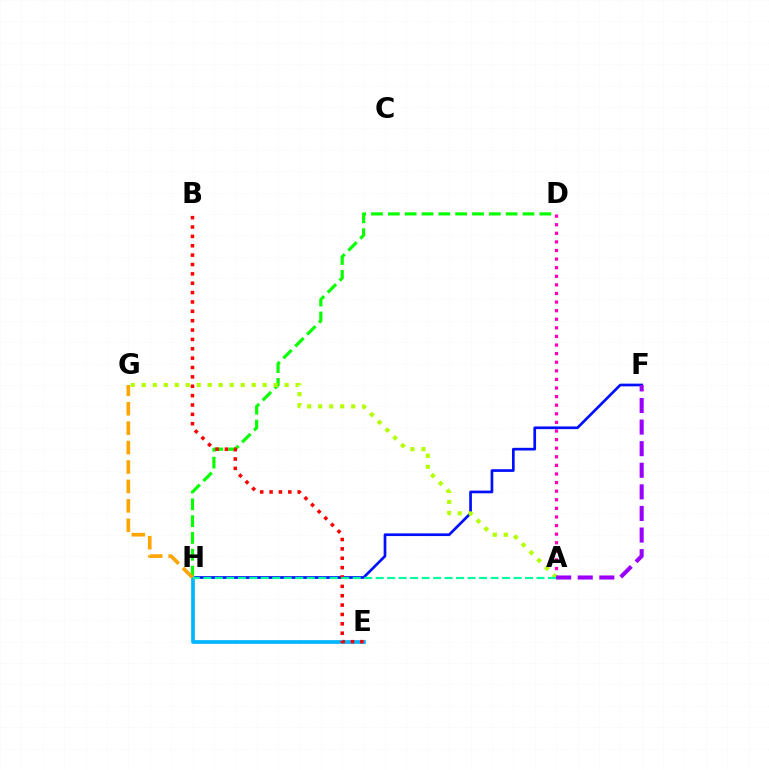{('F', 'H'): [{'color': '#0010ff', 'line_style': 'solid', 'thickness': 1.94}], ('D', 'H'): [{'color': '#08ff00', 'line_style': 'dashed', 'thickness': 2.29}], ('E', 'H'): [{'color': '#00b5ff', 'line_style': 'solid', 'thickness': 2.66}], ('B', 'E'): [{'color': '#ff0000', 'line_style': 'dotted', 'thickness': 2.54}], ('A', 'D'): [{'color': '#ff00bd', 'line_style': 'dotted', 'thickness': 2.34}], ('G', 'H'): [{'color': '#ffa500', 'line_style': 'dashed', 'thickness': 2.64}], ('A', 'G'): [{'color': '#b3ff00', 'line_style': 'dotted', 'thickness': 2.99}], ('A', 'H'): [{'color': '#00ff9d', 'line_style': 'dashed', 'thickness': 1.56}], ('A', 'F'): [{'color': '#9b00ff', 'line_style': 'dashed', 'thickness': 2.93}]}